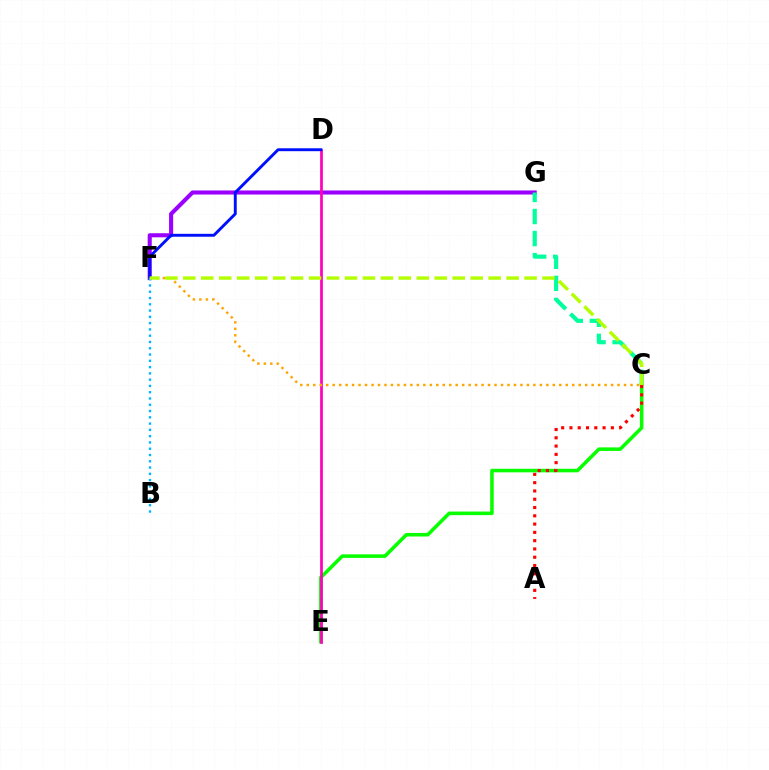{('F', 'G'): [{'color': '#9b00ff', 'line_style': 'solid', 'thickness': 2.93}], ('C', 'G'): [{'color': '#00ff9d', 'line_style': 'dashed', 'thickness': 3.0}], ('C', 'E'): [{'color': '#08ff00', 'line_style': 'solid', 'thickness': 2.56}], ('D', 'E'): [{'color': '#ff00bd', 'line_style': 'solid', 'thickness': 1.96}], ('D', 'F'): [{'color': '#0010ff', 'line_style': 'solid', 'thickness': 2.09}], ('C', 'F'): [{'color': '#ffa500', 'line_style': 'dotted', 'thickness': 1.76}, {'color': '#b3ff00', 'line_style': 'dashed', 'thickness': 2.44}], ('B', 'F'): [{'color': '#00b5ff', 'line_style': 'dotted', 'thickness': 1.71}], ('A', 'C'): [{'color': '#ff0000', 'line_style': 'dotted', 'thickness': 2.25}]}